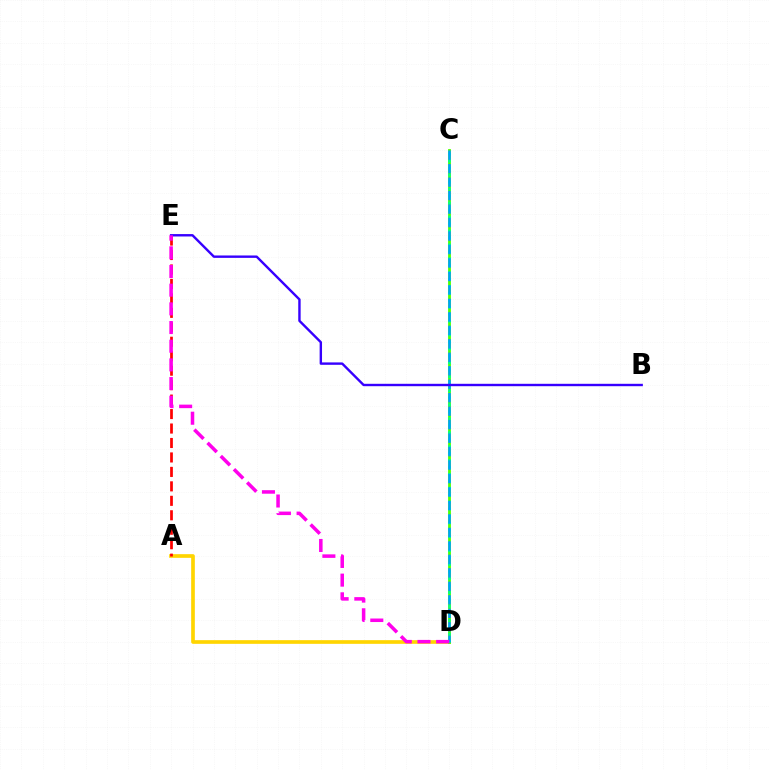{('A', 'D'): [{'color': '#ffd500', 'line_style': 'solid', 'thickness': 2.65}], ('C', 'D'): [{'color': '#4fff00', 'line_style': 'solid', 'thickness': 2.02}, {'color': '#00ff86', 'line_style': 'dotted', 'thickness': 1.89}, {'color': '#009eff', 'line_style': 'dashed', 'thickness': 1.83}], ('A', 'E'): [{'color': '#ff0000', 'line_style': 'dashed', 'thickness': 1.96}], ('B', 'E'): [{'color': '#3700ff', 'line_style': 'solid', 'thickness': 1.73}], ('D', 'E'): [{'color': '#ff00ed', 'line_style': 'dashed', 'thickness': 2.54}]}